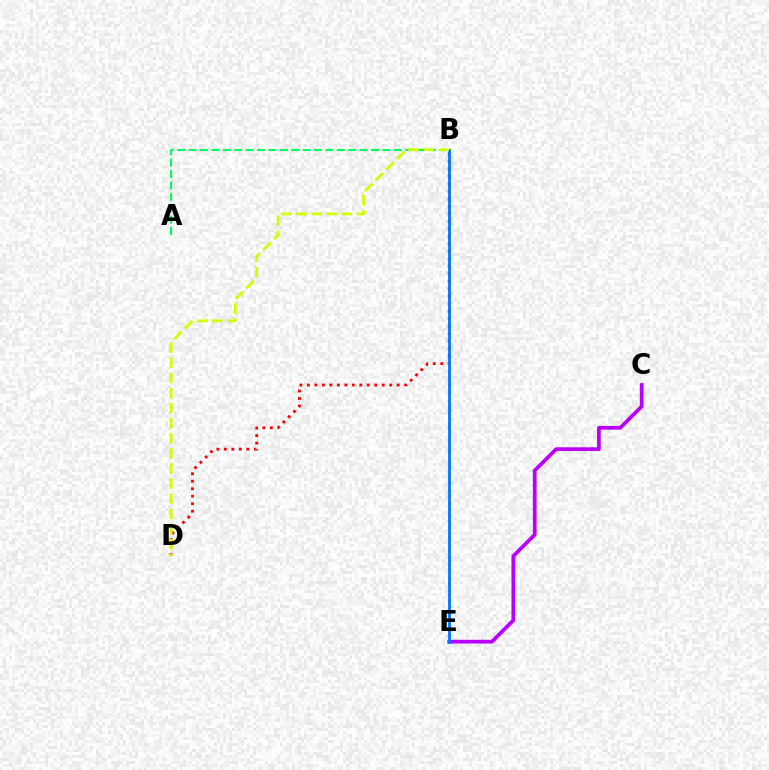{('B', 'D'): [{'color': '#ff0000', 'line_style': 'dotted', 'thickness': 2.03}, {'color': '#d1ff00', 'line_style': 'dashed', 'thickness': 2.05}], ('C', 'E'): [{'color': '#b900ff', 'line_style': 'solid', 'thickness': 2.69}], ('A', 'B'): [{'color': '#00ff5c', 'line_style': 'dashed', 'thickness': 1.55}], ('B', 'E'): [{'color': '#0074ff', 'line_style': 'solid', 'thickness': 2.0}]}